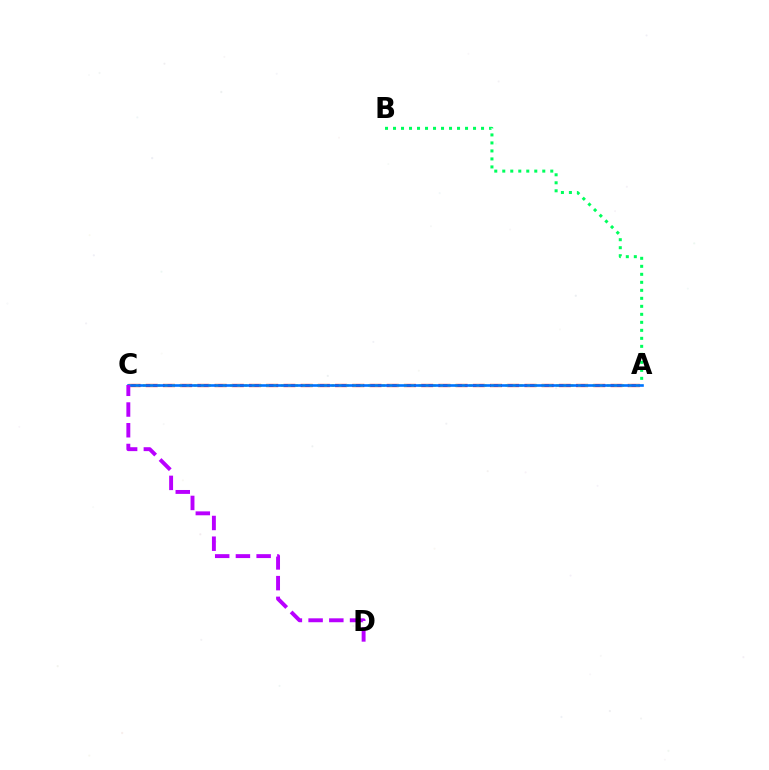{('A', 'C'): [{'color': '#ff0000', 'line_style': 'dashed', 'thickness': 2.34}, {'color': '#d1ff00', 'line_style': 'dotted', 'thickness': 1.97}, {'color': '#0074ff', 'line_style': 'solid', 'thickness': 1.9}], ('A', 'B'): [{'color': '#00ff5c', 'line_style': 'dotted', 'thickness': 2.17}], ('C', 'D'): [{'color': '#b900ff', 'line_style': 'dashed', 'thickness': 2.81}]}